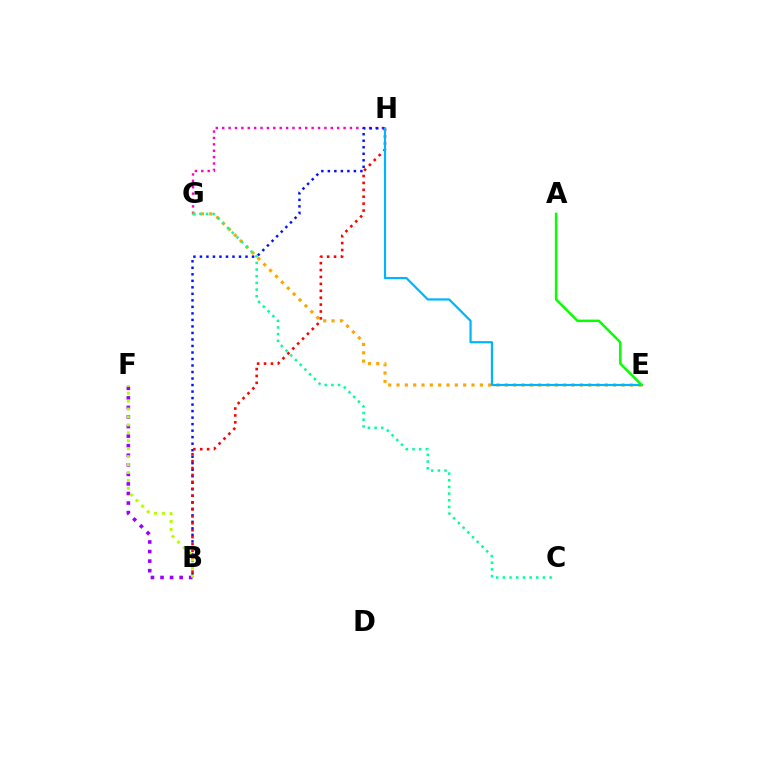{('G', 'H'): [{'color': '#ff00bd', 'line_style': 'dotted', 'thickness': 1.74}], ('E', 'G'): [{'color': '#ffa500', 'line_style': 'dotted', 'thickness': 2.26}], ('B', 'F'): [{'color': '#9b00ff', 'line_style': 'dotted', 'thickness': 2.6}, {'color': '#b3ff00', 'line_style': 'dotted', 'thickness': 2.15}], ('C', 'G'): [{'color': '#00ff9d', 'line_style': 'dotted', 'thickness': 1.81}], ('B', 'H'): [{'color': '#0010ff', 'line_style': 'dotted', 'thickness': 1.77}, {'color': '#ff0000', 'line_style': 'dotted', 'thickness': 1.88}], ('E', 'H'): [{'color': '#00b5ff', 'line_style': 'solid', 'thickness': 1.59}], ('A', 'E'): [{'color': '#08ff00', 'line_style': 'solid', 'thickness': 1.8}]}